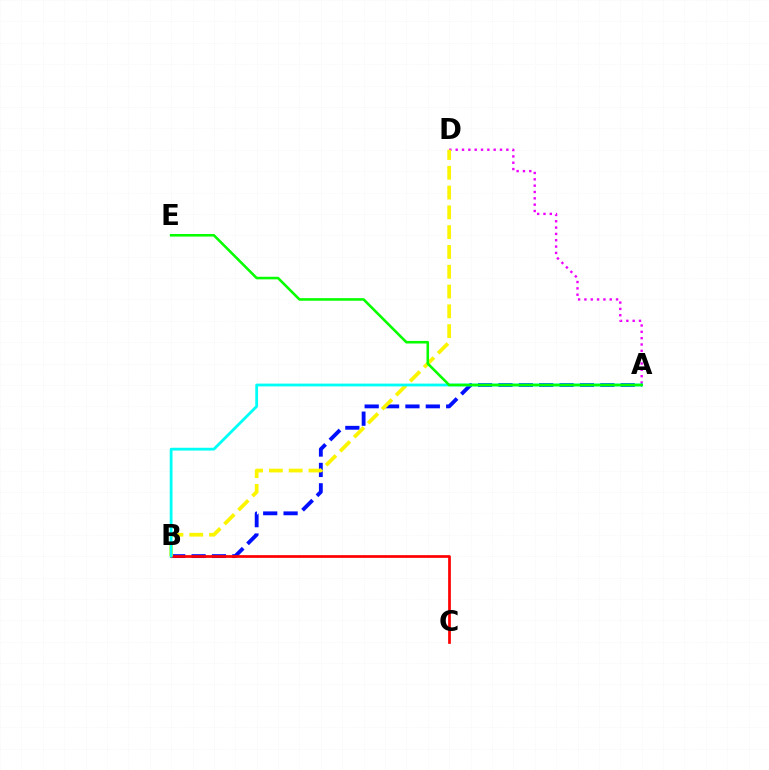{('A', 'D'): [{'color': '#ee00ff', 'line_style': 'dotted', 'thickness': 1.72}], ('A', 'B'): [{'color': '#0010ff', 'line_style': 'dashed', 'thickness': 2.77}, {'color': '#00fff6', 'line_style': 'solid', 'thickness': 2.01}], ('B', 'C'): [{'color': '#ff0000', 'line_style': 'solid', 'thickness': 1.96}], ('B', 'D'): [{'color': '#fcf500', 'line_style': 'dashed', 'thickness': 2.69}], ('A', 'E'): [{'color': '#08ff00', 'line_style': 'solid', 'thickness': 1.86}]}